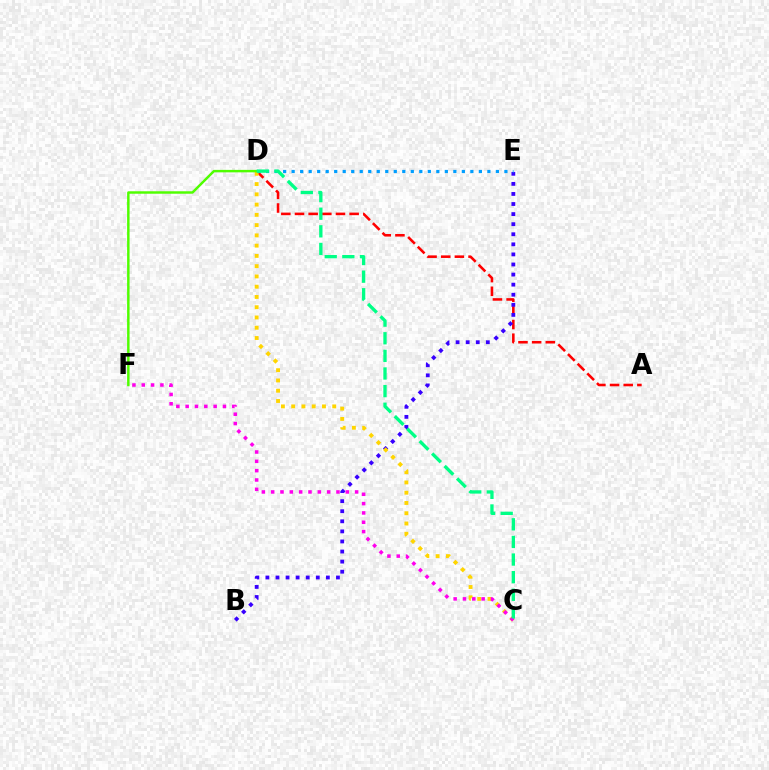{('A', 'D'): [{'color': '#ff0000', 'line_style': 'dashed', 'thickness': 1.86}], ('B', 'E'): [{'color': '#3700ff', 'line_style': 'dotted', 'thickness': 2.74}], ('C', 'D'): [{'color': '#ffd500', 'line_style': 'dotted', 'thickness': 2.79}, {'color': '#00ff86', 'line_style': 'dashed', 'thickness': 2.39}], ('C', 'F'): [{'color': '#ff00ed', 'line_style': 'dotted', 'thickness': 2.53}], ('D', 'F'): [{'color': '#4fff00', 'line_style': 'solid', 'thickness': 1.77}], ('D', 'E'): [{'color': '#009eff', 'line_style': 'dotted', 'thickness': 2.31}]}